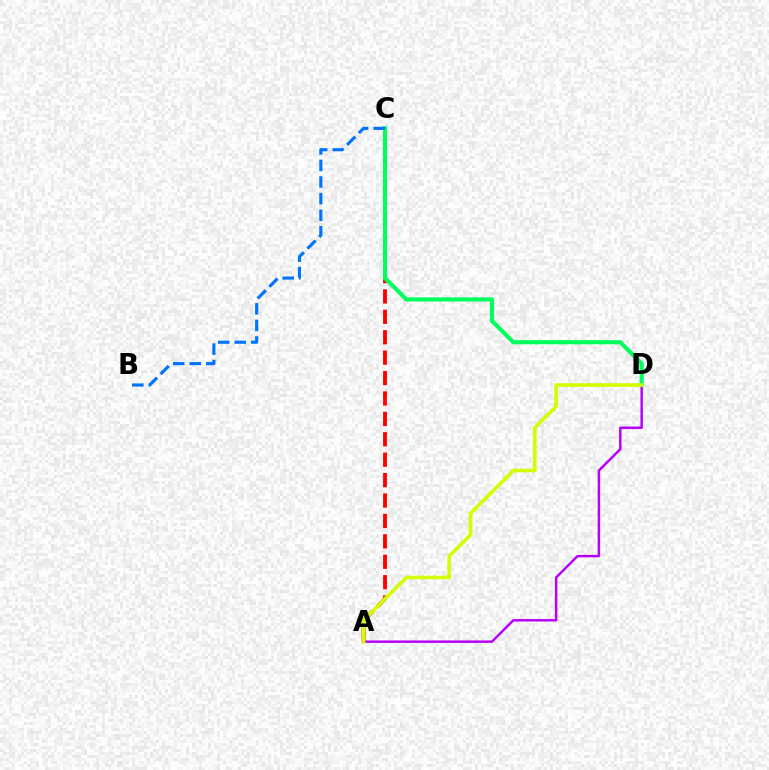{('A', 'C'): [{'color': '#ff0000', 'line_style': 'dashed', 'thickness': 2.77}], ('A', 'D'): [{'color': '#b900ff', 'line_style': 'solid', 'thickness': 1.77}, {'color': '#d1ff00', 'line_style': 'solid', 'thickness': 2.59}], ('C', 'D'): [{'color': '#00ff5c', 'line_style': 'solid', 'thickness': 2.96}], ('B', 'C'): [{'color': '#0074ff', 'line_style': 'dashed', 'thickness': 2.25}]}